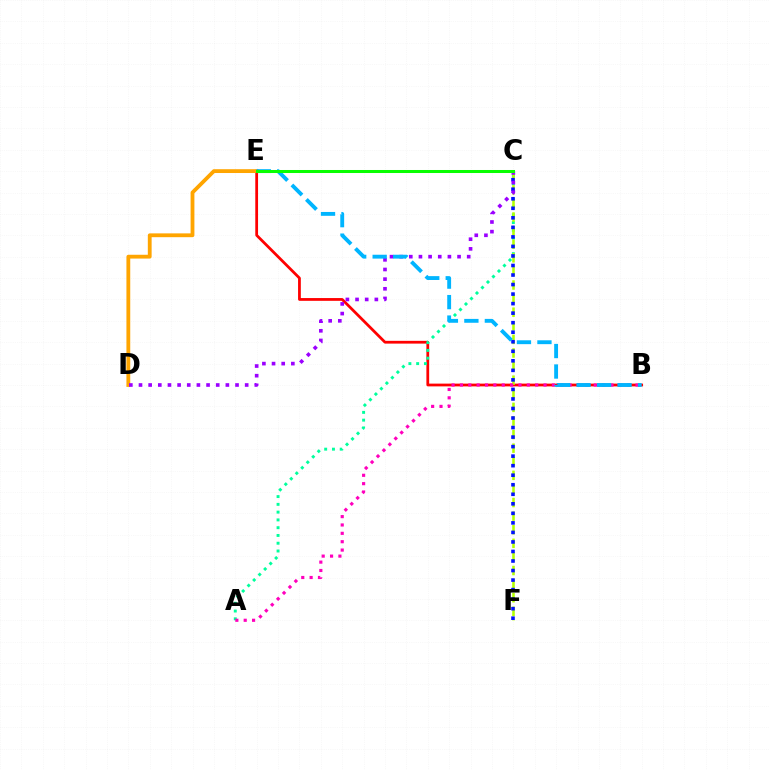{('B', 'E'): [{'color': '#ff0000', 'line_style': 'solid', 'thickness': 1.99}, {'color': '#00b5ff', 'line_style': 'dashed', 'thickness': 2.78}], ('D', 'E'): [{'color': '#ffa500', 'line_style': 'solid', 'thickness': 2.74}], ('A', 'C'): [{'color': '#00ff9d', 'line_style': 'dotted', 'thickness': 2.11}], ('C', 'F'): [{'color': '#b3ff00', 'line_style': 'dashed', 'thickness': 1.85}, {'color': '#0010ff', 'line_style': 'dotted', 'thickness': 2.59}], ('A', 'B'): [{'color': '#ff00bd', 'line_style': 'dotted', 'thickness': 2.27}], ('C', 'D'): [{'color': '#9b00ff', 'line_style': 'dotted', 'thickness': 2.62}], ('C', 'E'): [{'color': '#08ff00', 'line_style': 'solid', 'thickness': 2.18}]}